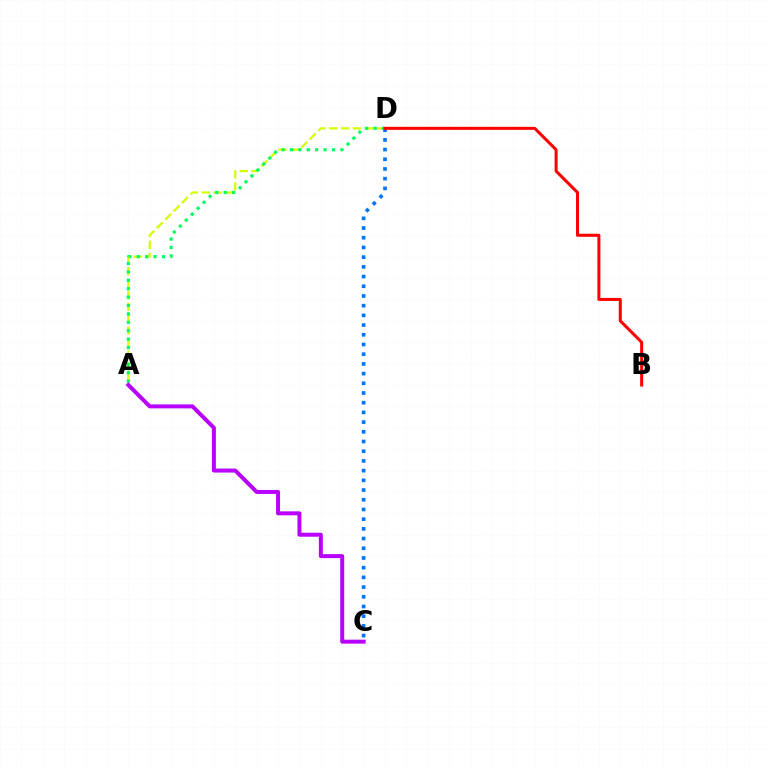{('A', 'D'): [{'color': '#d1ff00', 'line_style': 'dashed', 'thickness': 1.62}, {'color': '#00ff5c', 'line_style': 'dotted', 'thickness': 2.28}], ('C', 'D'): [{'color': '#0074ff', 'line_style': 'dotted', 'thickness': 2.64}], ('A', 'C'): [{'color': '#b900ff', 'line_style': 'solid', 'thickness': 2.86}], ('B', 'D'): [{'color': '#ff0000', 'line_style': 'solid', 'thickness': 2.18}]}